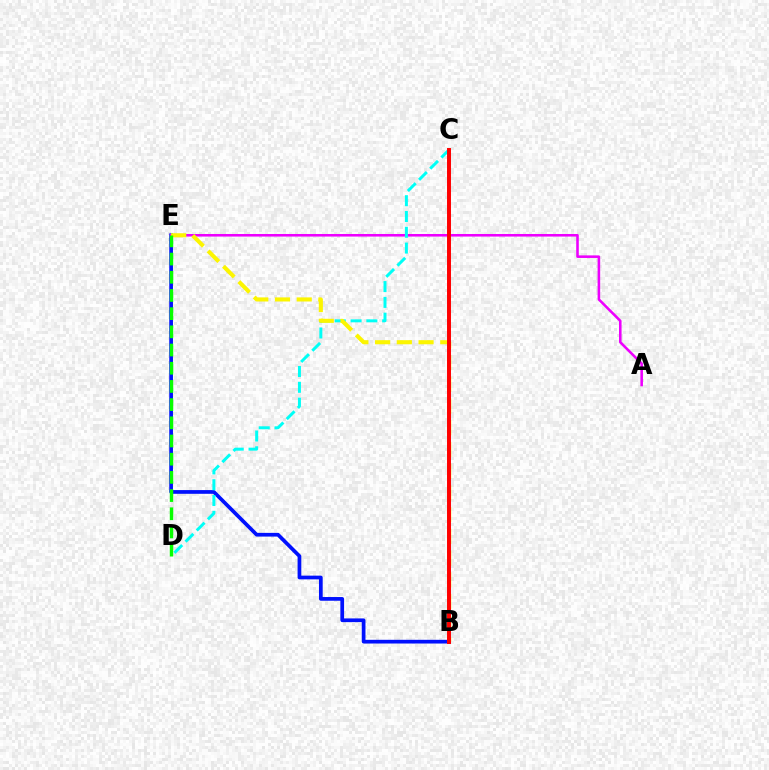{('B', 'E'): [{'color': '#0010ff', 'line_style': 'solid', 'thickness': 2.68}, {'color': '#fcf500', 'line_style': 'dashed', 'thickness': 2.95}], ('A', 'E'): [{'color': '#ee00ff', 'line_style': 'solid', 'thickness': 1.85}], ('C', 'D'): [{'color': '#00fff6', 'line_style': 'dashed', 'thickness': 2.15}], ('B', 'C'): [{'color': '#ff0000', 'line_style': 'solid', 'thickness': 2.85}], ('D', 'E'): [{'color': '#08ff00', 'line_style': 'dashed', 'thickness': 2.47}]}